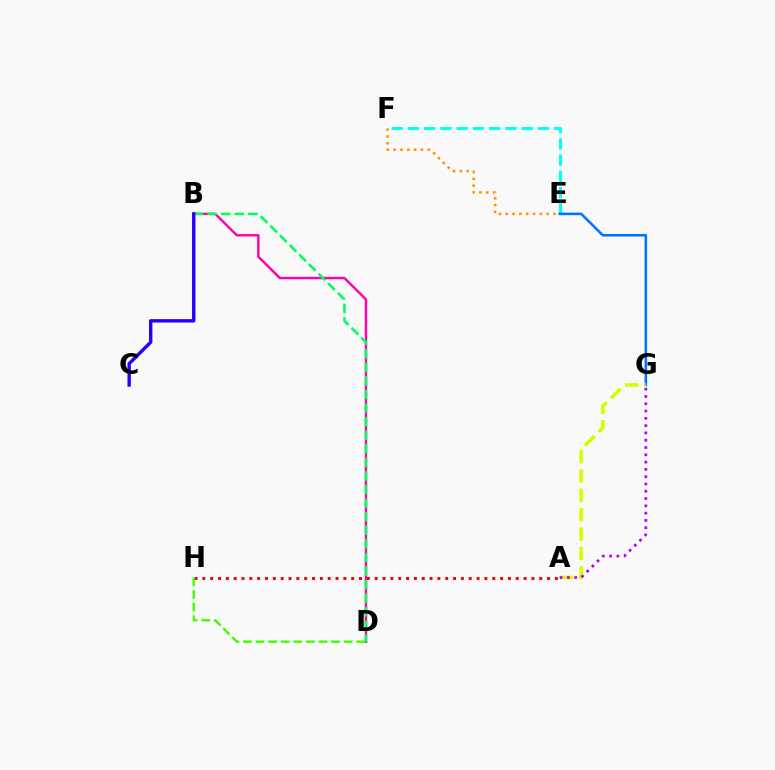{('E', 'F'): [{'color': '#00fff6', 'line_style': 'dashed', 'thickness': 2.21}, {'color': '#ff9400', 'line_style': 'dotted', 'thickness': 1.85}], ('E', 'G'): [{'color': '#0074ff', 'line_style': 'solid', 'thickness': 1.83}], ('B', 'D'): [{'color': '#ff00ac', 'line_style': 'solid', 'thickness': 1.74}, {'color': '#00ff5c', 'line_style': 'dashed', 'thickness': 1.85}], ('A', 'G'): [{'color': '#d1ff00', 'line_style': 'dashed', 'thickness': 2.63}, {'color': '#b900ff', 'line_style': 'dotted', 'thickness': 1.98}], ('A', 'H'): [{'color': '#ff0000', 'line_style': 'dotted', 'thickness': 2.13}], ('D', 'H'): [{'color': '#3dff00', 'line_style': 'dashed', 'thickness': 1.71}], ('B', 'C'): [{'color': '#2500ff', 'line_style': 'solid', 'thickness': 2.45}]}